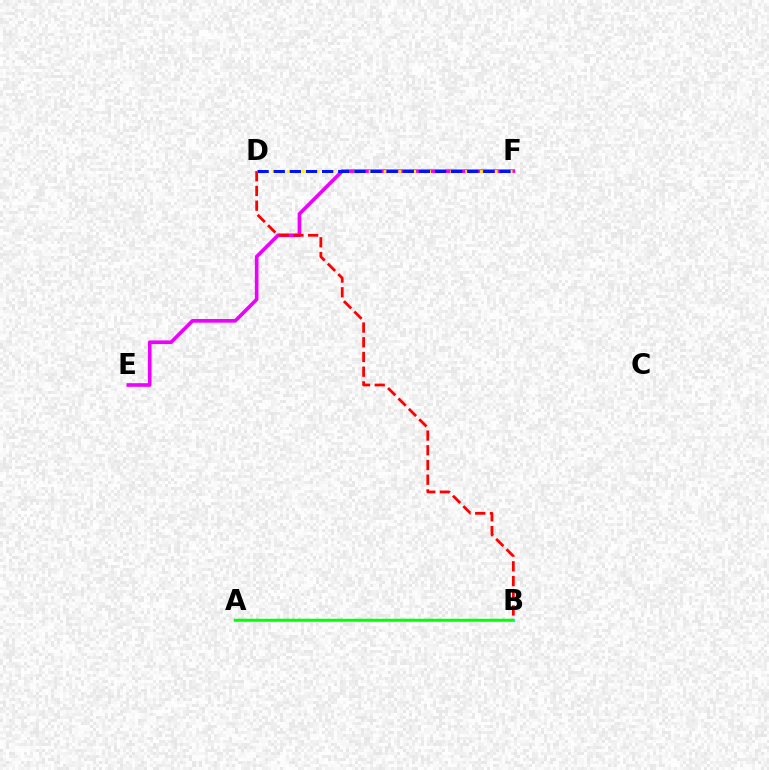{('E', 'F'): [{'color': '#ee00ff', 'line_style': 'solid', 'thickness': 2.62}], ('B', 'D'): [{'color': '#ff0000', 'line_style': 'dashed', 'thickness': 2.0}], ('A', 'B'): [{'color': '#00fff6', 'line_style': 'solid', 'thickness': 2.22}, {'color': '#08ff00', 'line_style': 'solid', 'thickness': 1.75}], ('D', 'F'): [{'color': '#fcf500', 'line_style': 'dotted', 'thickness': 2.02}, {'color': '#0010ff', 'line_style': 'dashed', 'thickness': 2.19}]}